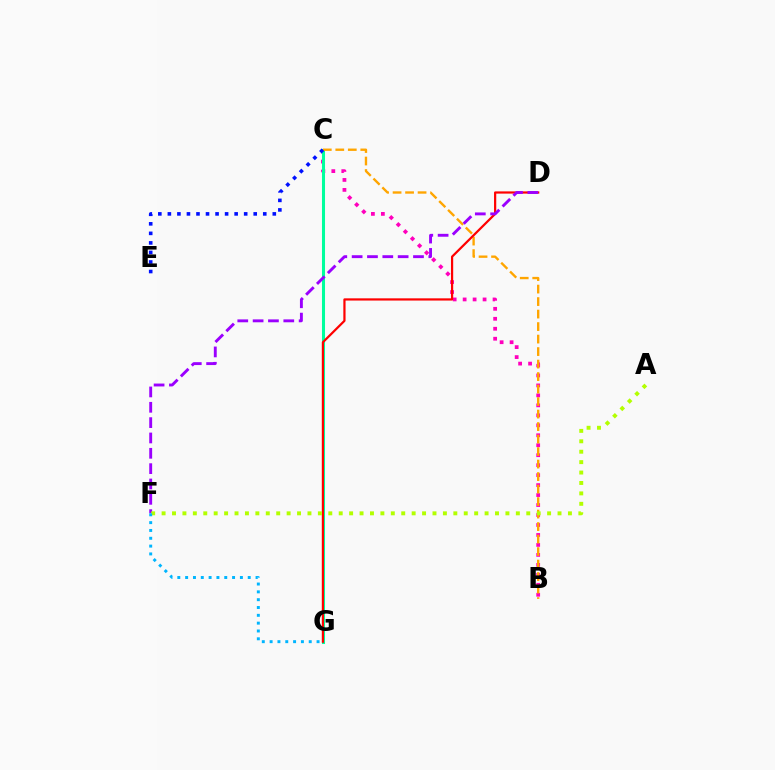{('C', 'G'): [{'color': '#08ff00', 'line_style': 'solid', 'thickness': 2.02}, {'color': '#00ff9d', 'line_style': 'solid', 'thickness': 2.2}], ('B', 'C'): [{'color': '#ff00bd', 'line_style': 'dotted', 'thickness': 2.71}, {'color': '#ffa500', 'line_style': 'dashed', 'thickness': 1.7}], ('D', 'G'): [{'color': '#ff0000', 'line_style': 'solid', 'thickness': 1.59}], ('D', 'F'): [{'color': '#9b00ff', 'line_style': 'dashed', 'thickness': 2.08}], ('A', 'F'): [{'color': '#b3ff00', 'line_style': 'dotted', 'thickness': 2.83}], ('F', 'G'): [{'color': '#00b5ff', 'line_style': 'dotted', 'thickness': 2.13}], ('C', 'E'): [{'color': '#0010ff', 'line_style': 'dotted', 'thickness': 2.59}]}